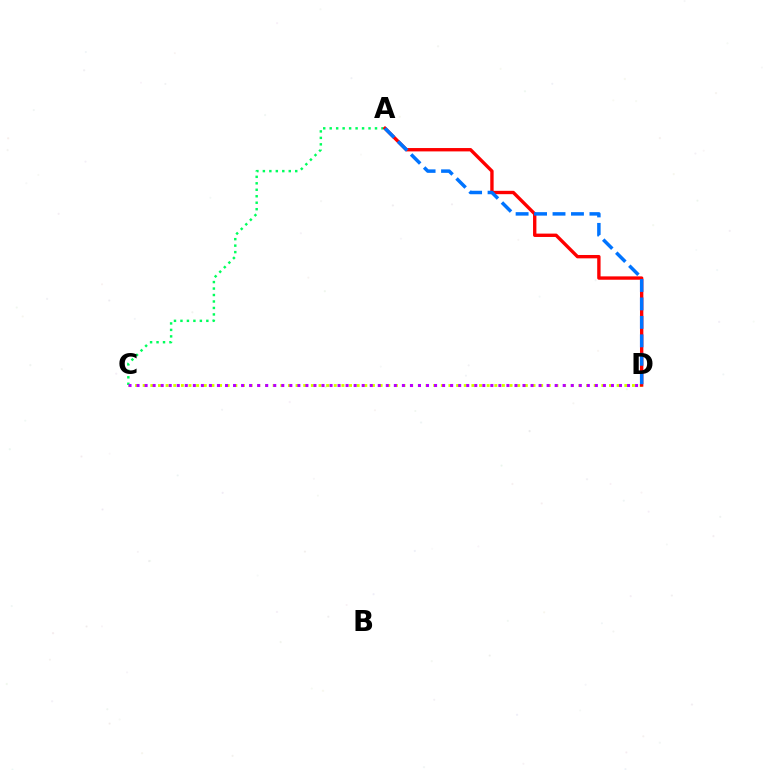{('C', 'D'): [{'color': '#d1ff00', 'line_style': 'dotted', 'thickness': 2.08}, {'color': '#b900ff', 'line_style': 'dotted', 'thickness': 2.18}], ('A', 'C'): [{'color': '#00ff5c', 'line_style': 'dotted', 'thickness': 1.76}], ('A', 'D'): [{'color': '#ff0000', 'line_style': 'solid', 'thickness': 2.42}, {'color': '#0074ff', 'line_style': 'dashed', 'thickness': 2.51}]}